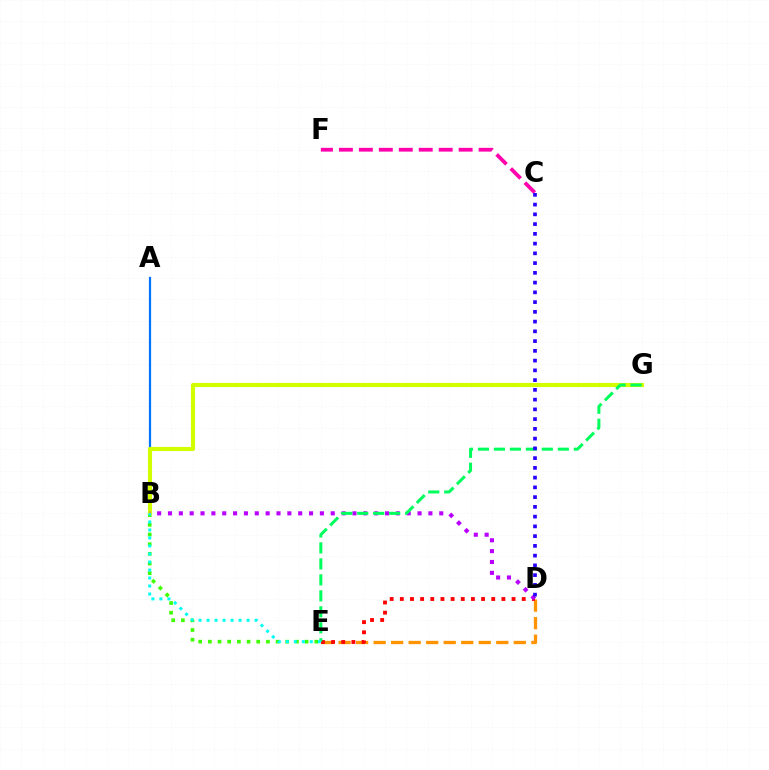{('B', 'E'): [{'color': '#3dff00', 'line_style': 'dotted', 'thickness': 2.63}, {'color': '#00fff6', 'line_style': 'dotted', 'thickness': 2.18}], ('A', 'B'): [{'color': '#0074ff', 'line_style': 'solid', 'thickness': 1.6}], ('D', 'E'): [{'color': '#ff9400', 'line_style': 'dashed', 'thickness': 2.38}, {'color': '#ff0000', 'line_style': 'dotted', 'thickness': 2.76}], ('B', 'G'): [{'color': '#d1ff00', 'line_style': 'solid', 'thickness': 2.97}], ('C', 'F'): [{'color': '#ff00ac', 'line_style': 'dashed', 'thickness': 2.71}], ('B', 'D'): [{'color': '#b900ff', 'line_style': 'dotted', 'thickness': 2.95}], ('E', 'G'): [{'color': '#00ff5c', 'line_style': 'dashed', 'thickness': 2.17}], ('C', 'D'): [{'color': '#2500ff', 'line_style': 'dotted', 'thickness': 2.65}]}